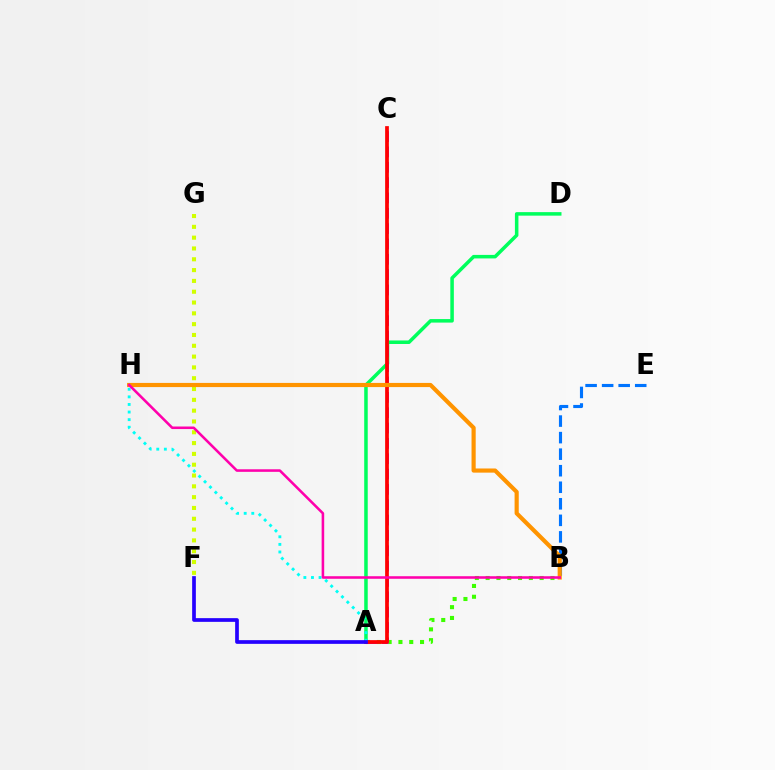{('F', 'G'): [{'color': '#d1ff00', 'line_style': 'dotted', 'thickness': 2.94}], ('A', 'D'): [{'color': '#00ff5c', 'line_style': 'solid', 'thickness': 2.53}], ('A', 'B'): [{'color': '#3dff00', 'line_style': 'dotted', 'thickness': 2.93}], ('A', 'C'): [{'color': '#b900ff', 'line_style': 'dashed', 'thickness': 2.08}, {'color': '#ff0000', 'line_style': 'solid', 'thickness': 2.68}], ('B', 'E'): [{'color': '#0074ff', 'line_style': 'dashed', 'thickness': 2.25}], ('A', 'H'): [{'color': '#00fff6', 'line_style': 'dotted', 'thickness': 2.06}], ('A', 'F'): [{'color': '#2500ff', 'line_style': 'solid', 'thickness': 2.67}], ('B', 'H'): [{'color': '#ff9400', 'line_style': 'solid', 'thickness': 2.99}, {'color': '#ff00ac', 'line_style': 'solid', 'thickness': 1.84}]}